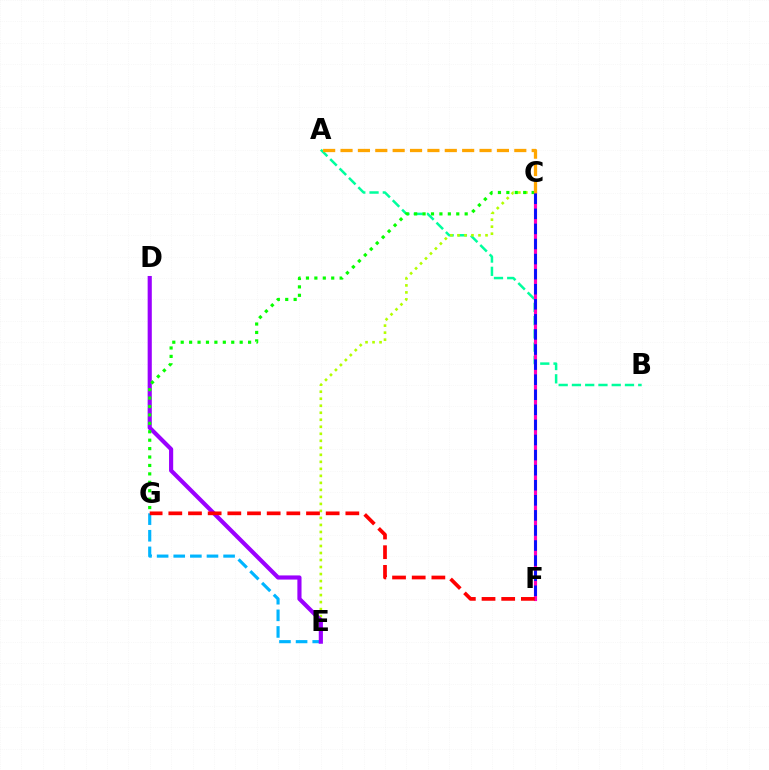{('E', 'G'): [{'color': '#00b5ff', 'line_style': 'dashed', 'thickness': 2.26}], ('A', 'B'): [{'color': '#00ff9d', 'line_style': 'dashed', 'thickness': 1.8}], ('C', 'E'): [{'color': '#b3ff00', 'line_style': 'dotted', 'thickness': 1.91}], ('D', 'E'): [{'color': '#9b00ff', 'line_style': 'solid', 'thickness': 2.99}], ('C', 'F'): [{'color': '#ff00bd', 'line_style': 'solid', 'thickness': 2.26}, {'color': '#0010ff', 'line_style': 'dashed', 'thickness': 2.05}], ('C', 'G'): [{'color': '#08ff00', 'line_style': 'dotted', 'thickness': 2.29}], ('A', 'C'): [{'color': '#ffa500', 'line_style': 'dashed', 'thickness': 2.36}], ('F', 'G'): [{'color': '#ff0000', 'line_style': 'dashed', 'thickness': 2.67}]}